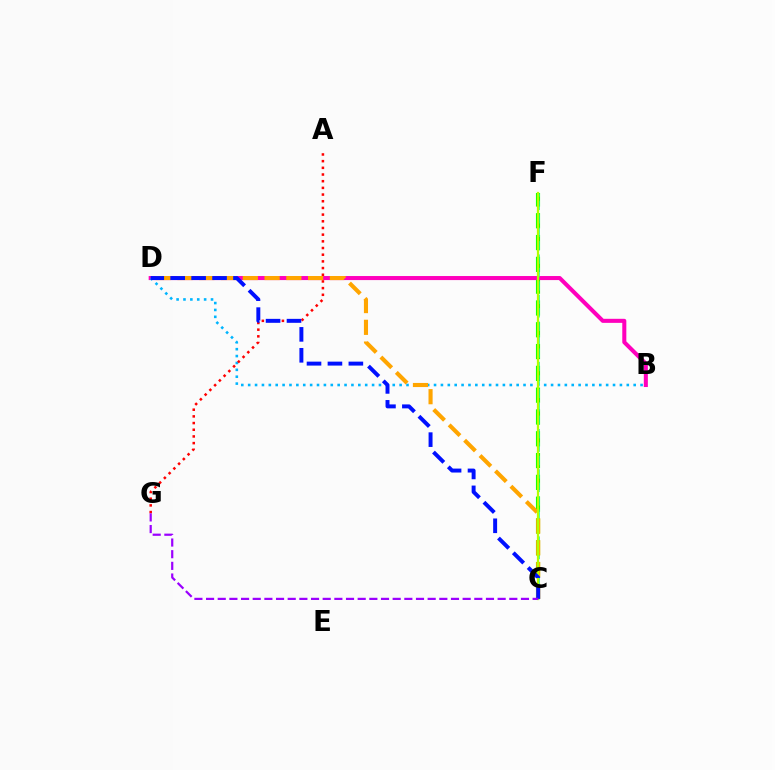{('C', 'F'): [{'color': '#08ff00', 'line_style': 'dashed', 'thickness': 2.96}, {'color': '#00ff9d', 'line_style': 'dashed', 'thickness': 1.82}, {'color': '#b3ff00', 'line_style': 'solid', 'thickness': 1.62}], ('B', 'D'): [{'color': '#ff00bd', 'line_style': 'solid', 'thickness': 2.92}, {'color': '#00b5ff', 'line_style': 'dotted', 'thickness': 1.87}], ('A', 'G'): [{'color': '#ff0000', 'line_style': 'dotted', 'thickness': 1.82}], ('C', 'D'): [{'color': '#ffa500', 'line_style': 'dashed', 'thickness': 2.96}, {'color': '#0010ff', 'line_style': 'dashed', 'thickness': 2.84}], ('C', 'G'): [{'color': '#9b00ff', 'line_style': 'dashed', 'thickness': 1.58}]}